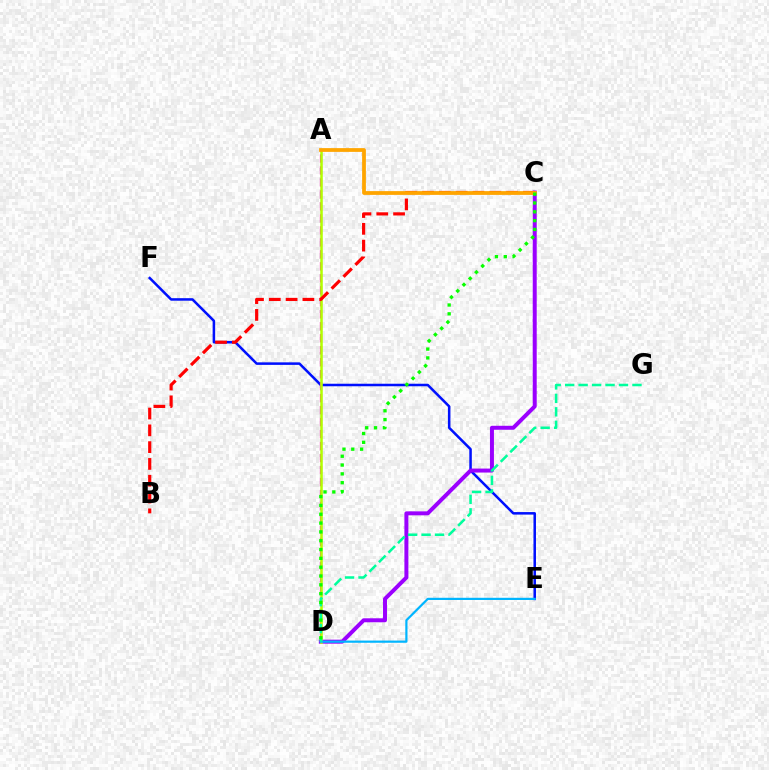{('E', 'F'): [{'color': '#0010ff', 'line_style': 'solid', 'thickness': 1.82}], ('A', 'D'): [{'color': '#ff00bd', 'line_style': 'dashed', 'thickness': 1.63}, {'color': '#b3ff00', 'line_style': 'solid', 'thickness': 1.82}], ('C', 'D'): [{'color': '#9b00ff', 'line_style': 'solid', 'thickness': 2.87}, {'color': '#08ff00', 'line_style': 'dotted', 'thickness': 2.4}], ('D', 'E'): [{'color': '#00b5ff', 'line_style': 'solid', 'thickness': 1.58}], ('D', 'G'): [{'color': '#00ff9d', 'line_style': 'dashed', 'thickness': 1.83}], ('B', 'C'): [{'color': '#ff0000', 'line_style': 'dashed', 'thickness': 2.28}], ('A', 'C'): [{'color': '#ffa500', 'line_style': 'solid', 'thickness': 2.71}]}